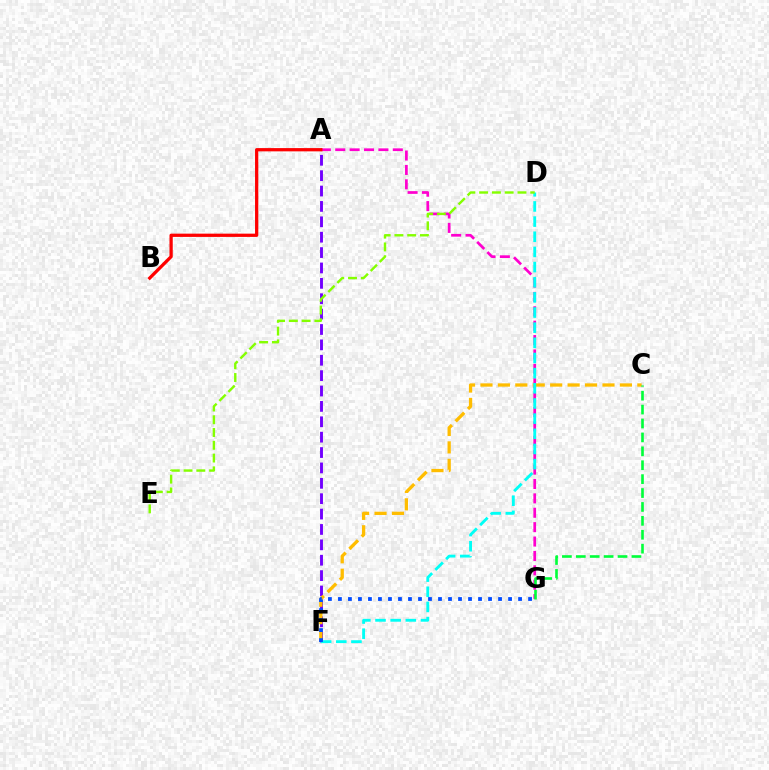{('A', 'G'): [{'color': '#ff00cf', 'line_style': 'dashed', 'thickness': 1.95}], ('A', 'F'): [{'color': '#7200ff', 'line_style': 'dashed', 'thickness': 2.09}], ('C', 'F'): [{'color': '#ffbd00', 'line_style': 'dashed', 'thickness': 2.37}], ('A', 'B'): [{'color': '#ff0000', 'line_style': 'solid', 'thickness': 2.35}], ('D', 'F'): [{'color': '#00fff6', 'line_style': 'dashed', 'thickness': 2.06}], ('D', 'E'): [{'color': '#84ff00', 'line_style': 'dashed', 'thickness': 1.74}], ('C', 'G'): [{'color': '#00ff39', 'line_style': 'dashed', 'thickness': 1.89}], ('F', 'G'): [{'color': '#004bff', 'line_style': 'dotted', 'thickness': 2.72}]}